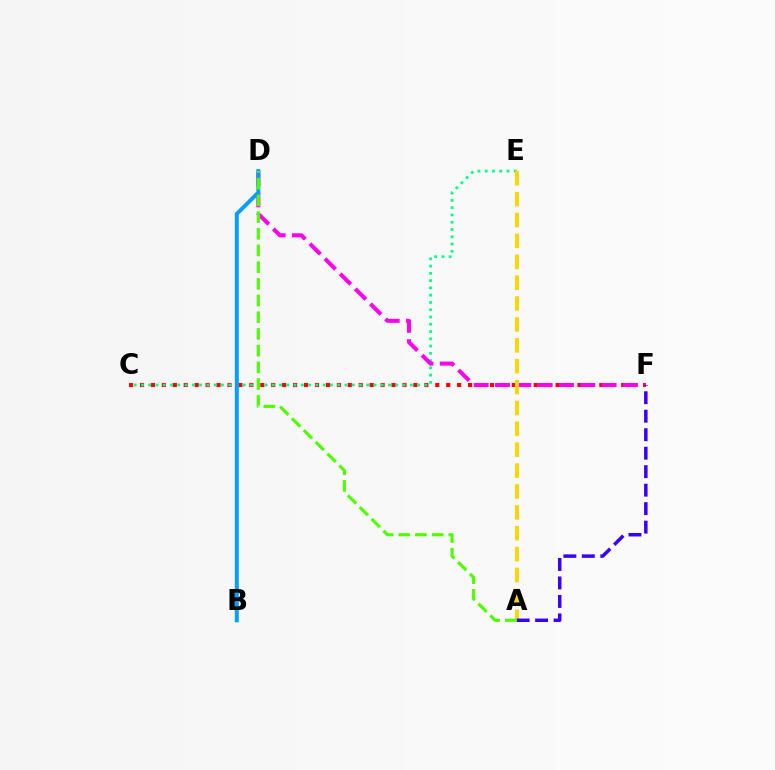{('C', 'F'): [{'color': '#ff0000', 'line_style': 'dotted', 'thickness': 2.97}], ('C', 'E'): [{'color': '#00ff86', 'line_style': 'dotted', 'thickness': 1.97}], ('D', 'F'): [{'color': '#ff00ed', 'line_style': 'dashed', 'thickness': 2.9}], ('B', 'D'): [{'color': '#009eff', 'line_style': 'solid', 'thickness': 2.84}], ('A', 'E'): [{'color': '#ffd500', 'line_style': 'dashed', 'thickness': 2.84}], ('A', 'F'): [{'color': '#3700ff', 'line_style': 'dashed', 'thickness': 2.51}], ('A', 'D'): [{'color': '#4fff00', 'line_style': 'dashed', 'thickness': 2.27}]}